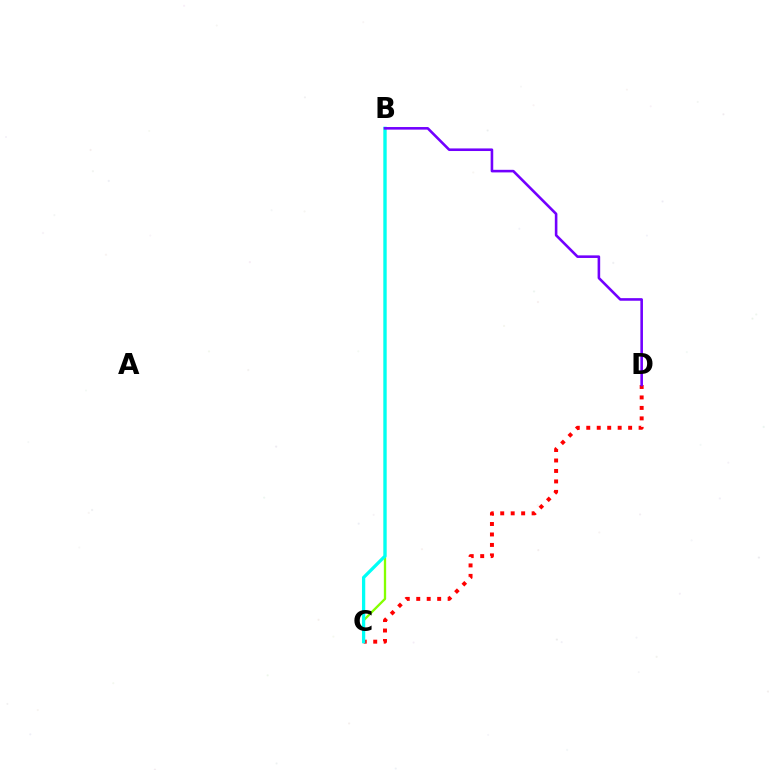{('B', 'C'): [{'color': '#84ff00', 'line_style': 'solid', 'thickness': 1.66}, {'color': '#00fff6', 'line_style': 'solid', 'thickness': 2.35}], ('C', 'D'): [{'color': '#ff0000', 'line_style': 'dotted', 'thickness': 2.84}], ('B', 'D'): [{'color': '#7200ff', 'line_style': 'solid', 'thickness': 1.87}]}